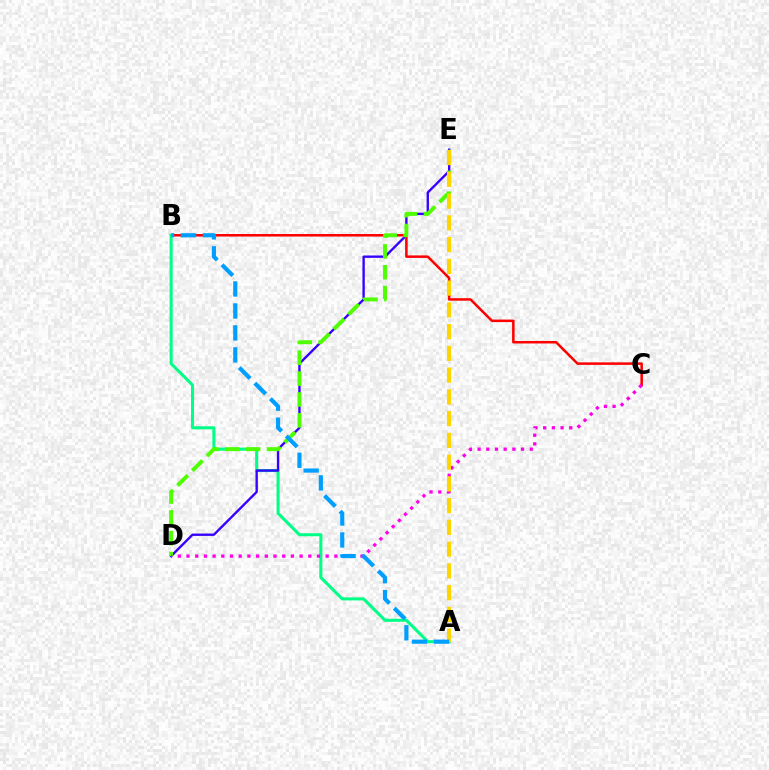{('B', 'C'): [{'color': '#ff0000', 'line_style': 'solid', 'thickness': 1.81}], ('A', 'B'): [{'color': '#00ff86', 'line_style': 'solid', 'thickness': 2.2}, {'color': '#009eff', 'line_style': 'dashed', 'thickness': 2.99}], ('D', 'E'): [{'color': '#3700ff', 'line_style': 'solid', 'thickness': 1.71}, {'color': '#4fff00', 'line_style': 'dashed', 'thickness': 2.83}], ('C', 'D'): [{'color': '#ff00ed', 'line_style': 'dotted', 'thickness': 2.36}], ('A', 'E'): [{'color': '#ffd500', 'line_style': 'dashed', 'thickness': 2.96}]}